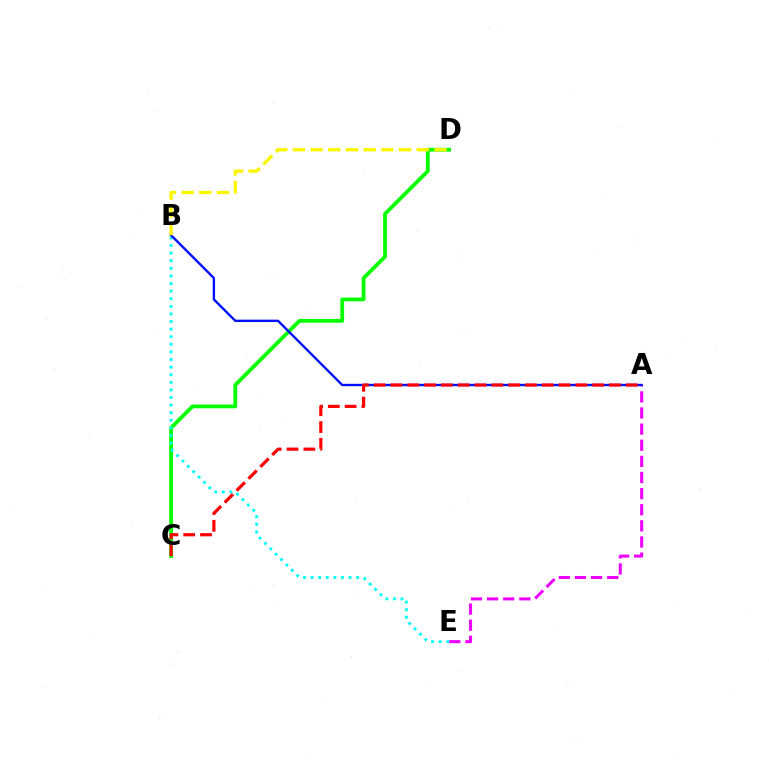{('A', 'E'): [{'color': '#ee00ff', 'line_style': 'dashed', 'thickness': 2.19}], ('C', 'D'): [{'color': '#08ff00', 'line_style': 'solid', 'thickness': 2.72}], ('B', 'E'): [{'color': '#00fff6', 'line_style': 'dotted', 'thickness': 2.06}], ('A', 'B'): [{'color': '#0010ff', 'line_style': 'solid', 'thickness': 1.7}], ('A', 'C'): [{'color': '#ff0000', 'line_style': 'dashed', 'thickness': 2.28}], ('B', 'D'): [{'color': '#fcf500', 'line_style': 'dashed', 'thickness': 2.4}]}